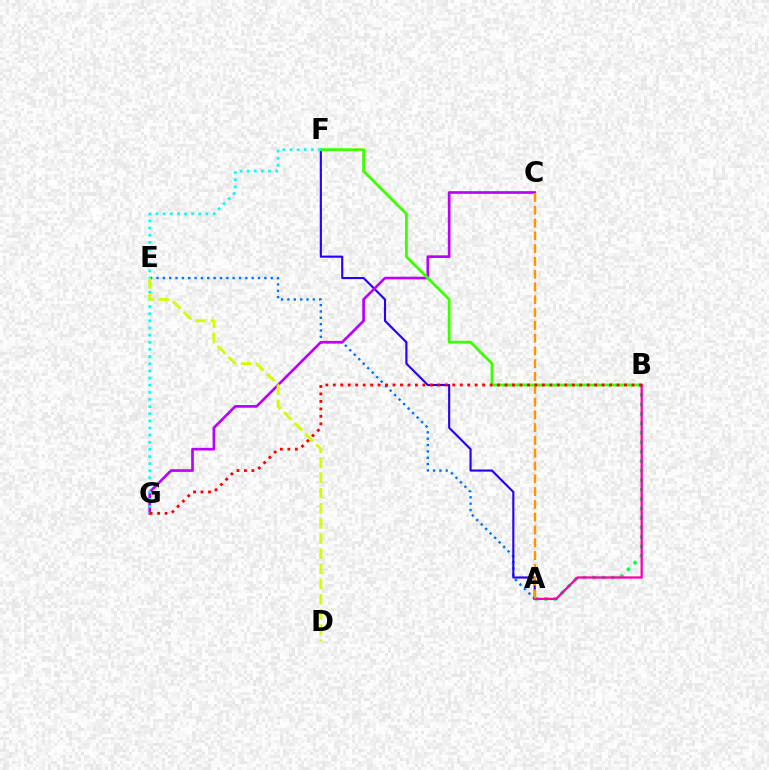{('A', 'E'): [{'color': '#0074ff', 'line_style': 'dotted', 'thickness': 1.72}], ('A', 'F'): [{'color': '#2500ff', 'line_style': 'solid', 'thickness': 1.54}], ('C', 'G'): [{'color': '#b900ff', 'line_style': 'solid', 'thickness': 1.92}], ('B', 'F'): [{'color': '#3dff00', 'line_style': 'solid', 'thickness': 2.02}], ('A', 'B'): [{'color': '#00ff5c', 'line_style': 'dotted', 'thickness': 2.57}, {'color': '#ff00ac', 'line_style': 'solid', 'thickness': 1.65}], ('A', 'C'): [{'color': '#ff9400', 'line_style': 'dashed', 'thickness': 1.74}], ('F', 'G'): [{'color': '#00fff6', 'line_style': 'dotted', 'thickness': 1.94}], ('B', 'G'): [{'color': '#ff0000', 'line_style': 'dotted', 'thickness': 2.03}], ('D', 'E'): [{'color': '#d1ff00', 'line_style': 'dashed', 'thickness': 2.06}]}